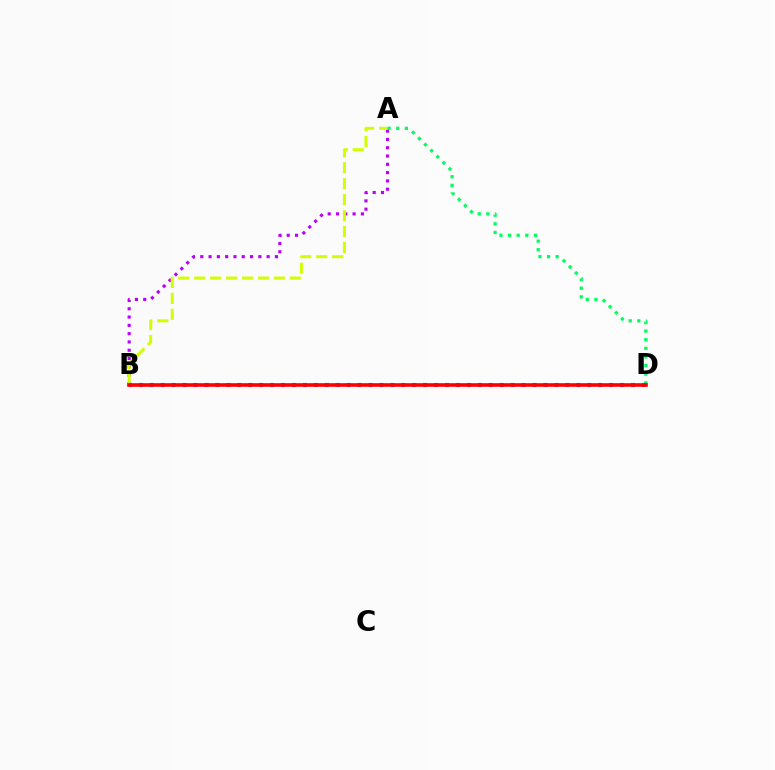{('A', 'B'): [{'color': '#b900ff', 'line_style': 'dotted', 'thickness': 2.25}, {'color': '#d1ff00', 'line_style': 'dashed', 'thickness': 2.16}], ('A', 'D'): [{'color': '#00ff5c', 'line_style': 'dotted', 'thickness': 2.34}], ('B', 'D'): [{'color': '#0074ff', 'line_style': 'dotted', 'thickness': 2.97}, {'color': '#ff0000', 'line_style': 'solid', 'thickness': 2.61}]}